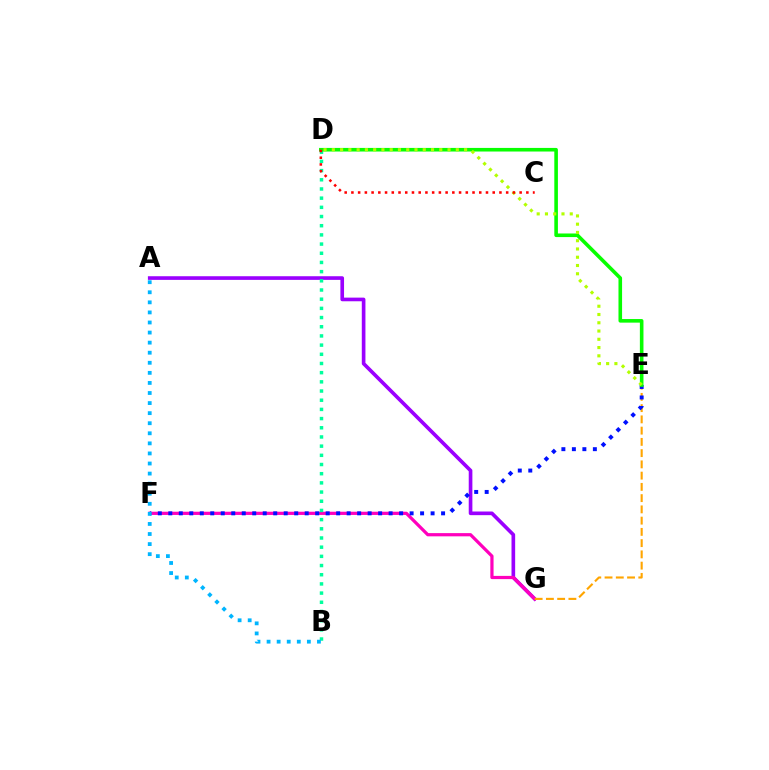{('A', 'G'): [{'color': '#9b00ff', 'line_style': 'solid', 'thickness': 2.63}], ('F', 'G'): [{'color': '#ff00bd', 'line_style': 'solid', 'thickness': 2.32}], ('B', 'D'): [{'color': '#00ff9d', 'line_style': 'dotted', 'thickness': 2.5}], ('E', 'G'): [{'color': '#ffa500', 'line_style': 'dashed', 'thickness': 1.53}], ('E', 'F'): [{'color': '#0010ff', 'line_style': 'dotted', 'thickness': 2.85}], ('A', 'B'): [{'color': '#00b5ff', 'line_style': 'dotted', 'thickness': 2.74}], ('D', 'E'): [{'color': '#08ff00', 'line_style': 'solid', 'thickness': 2.59}, {'color': '#b3ff00', 'line_style': 'dotted', 'thickness': 2.25}], ('C', 'D'): [{'color': '#ff0000', 'line_style': 'dotted', 'thickness': 1.83}]}